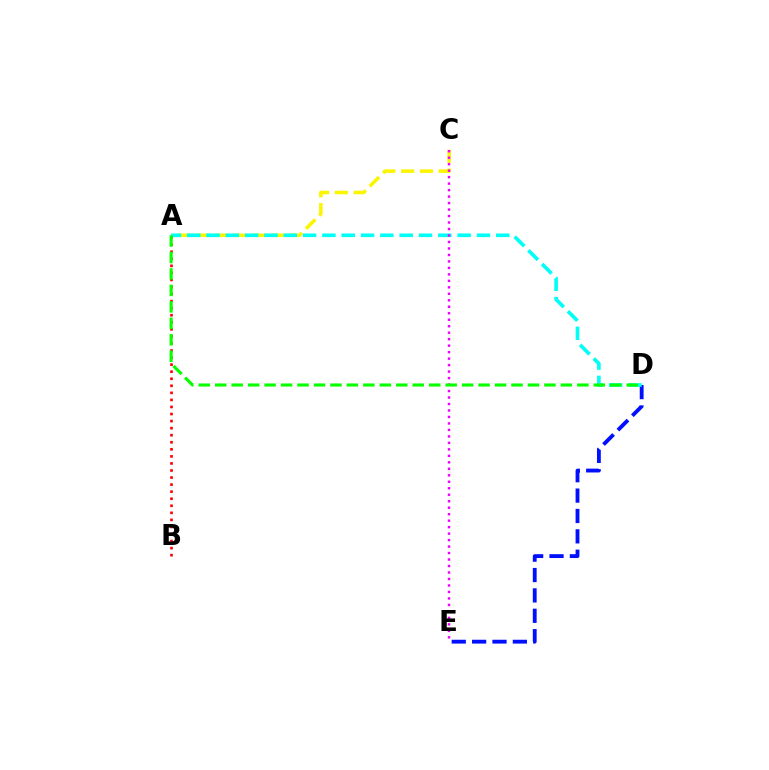{('D', 'E'): [{'color': '#0010ff', 'line_style': 'dashed', 'thickness': 2.77}], ('A', 'B'): [{'color': '#ff0000', 'line_style': 'dotted', 'thickness': 1.92}], ('A', 'C'): [{'color': '#fcf500', 'line_style': 'dashed', 'thickness': 2.55}], ('A', 'D'): [{'color': '#00fff6', 'line_style': 'dashed', 'thickness': 2.62}, {'color': '#08ff00', 'line_style': 'dashed', 'thickness': 2.24}], ('C', 'E'): [{'color': '#ee00ff', 'line_style': 'dotted', 'thickness': 1.76}]}